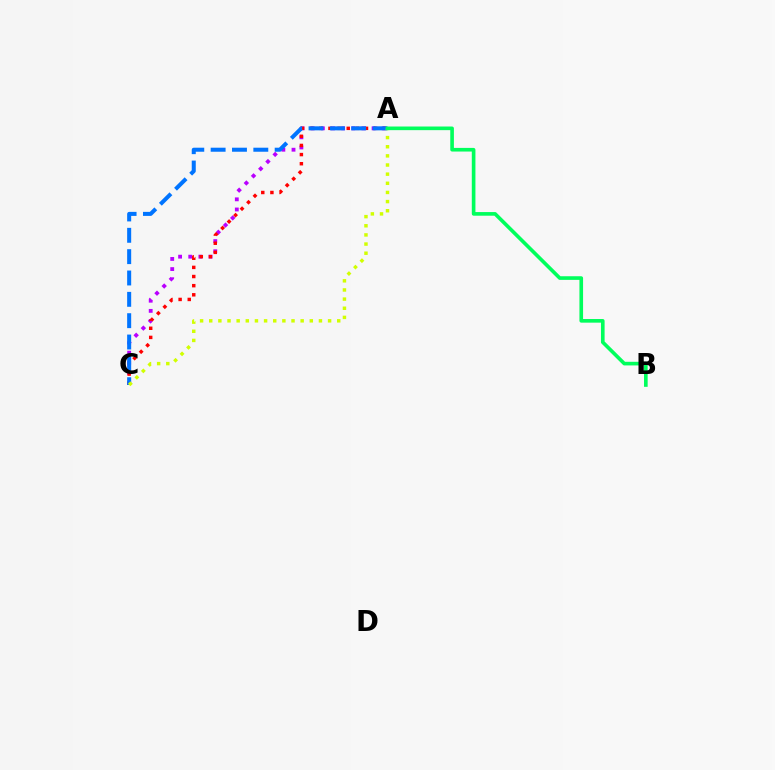{('A', 'C'): [{'color': '#b900ff', 'line_style': 'dotted', 'thickness': 2.76}, {'color': '#ff0000', 'line_style': 'dotted', 'thickness': 2.48}, {'color': '#0074ff', 'line_style': 'dashed', 'thickness': 2.9}, {'color': '#d1ff00', 'line_style': 'dotted', 'thickness': 2.48}], ('A', 'B'): [{'color': '#00ff5c', 'line_style': 'solid', 'thickness': 2.62}]}